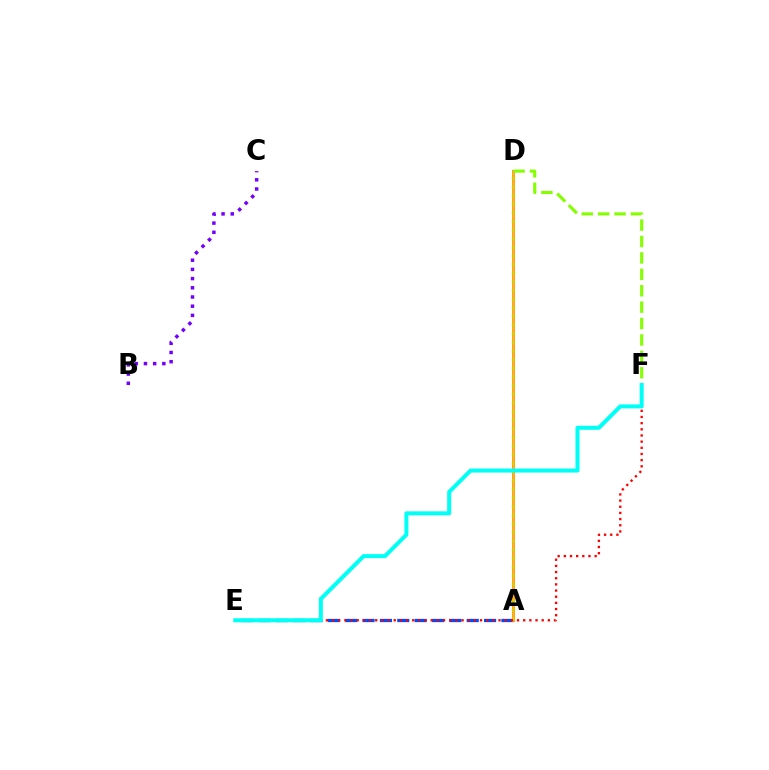{('B', 'C'): [{'color': '#7200ff', 'line_style': 'dotted', 'thickness': 2.5}], ('A', 'E'): [{'color': '#004bff', 'line_style': 'dashed', 'thickness': 2.36}], ('A', 'D'): [{'color': '#ff00cf', 'line_style': 'solid', 'thickness': 2.03}, {'color': '#00ff39', 'line_style': 'dotted', 'thickness': 2.35}, {'color': '#ffbd00', 'line_style': 'solid', 'thickness': 1.89}], ('E', 'F'): [{'color': '#ff0000', 'line_style': 'dotted', 'thickness': 1.67}, {'color': '#00fff6', 'line_style': 'solid', 'thickness': 2.89}], ('D', 'F'): [{'color': '#84ff00', 'line_style': 'dashed', 'thickness': 2.23}]}